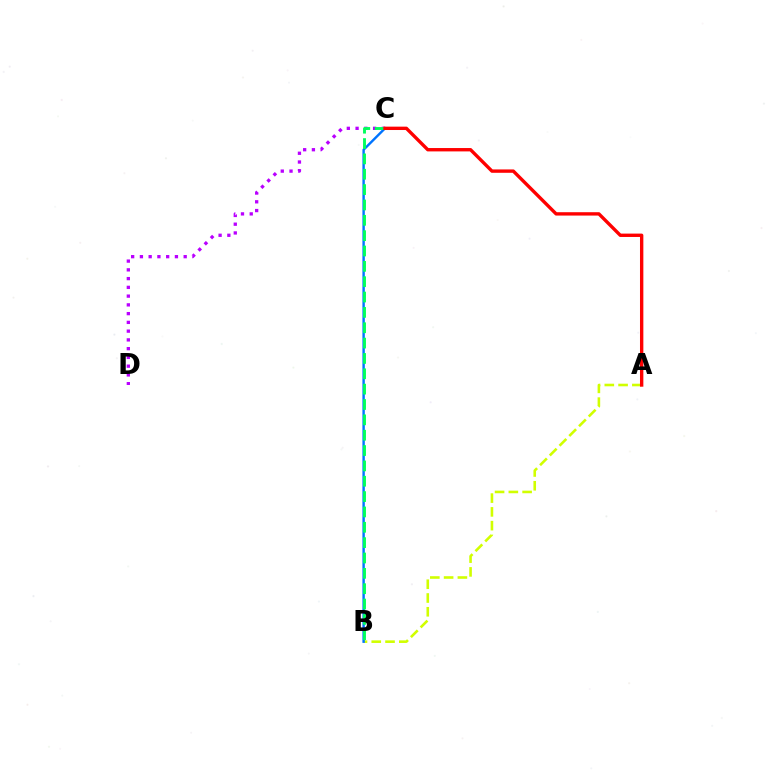{('A', 'B'): [{'color': '#d1ff00', 'line_style': 'dashed', 'thickness': 1.87}], ('C', 'D'): [{'color': '#b900ff', 'line_style': 'dotted', 'thickness': 2.38}], ('B', 'C'): [{'color': '#0074ff', 'line_style': 'solid', 'thickness': 1.74}, {'color': '#00ff5c', 'line_style': 'dashed', 'thickness': 2.09}], ('A', 'C'): [{'color': '#ff0000', 'line_style': 'solid', 'thickness': 2.42}]}